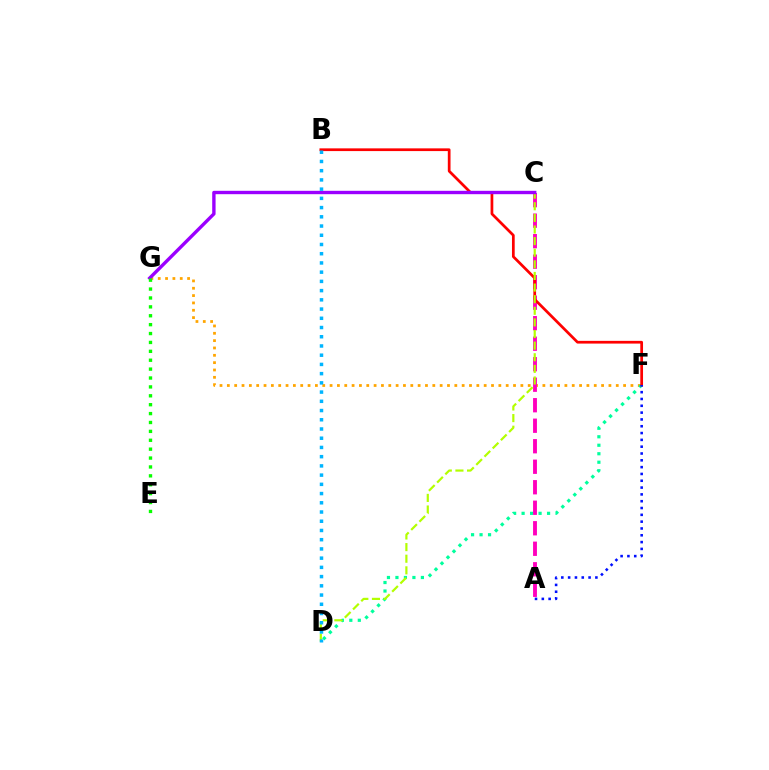{('F', 'G'): [{'color': '#ffa500', 'line_style': 'dotted', 'thickness': 1.99}], ('D', 'F'): [{'color': '#00ff9d', 'line_style': 'dotted', 'thickness': 2.31}], ('A', 'C'): [{'color': '#ff00bd', 'line_style': 'dashed', 'thickness': 2.79}], ('B', 'F'): [{'color': '#ff0000', 'line_style': 'solid', 'thickness': 1.96}], ('C', 'D'): [{'color': '#b3ff00', 'line_style': 'dashed', 'thickness': 1.58}], ('C', 'G'): [{'color': '#9b00ff', 'line_style': 'solid', 'thickness': 2.43}], ('A', 'F'): [{'color': '#0010ff', 'line_style': 'dotted', 'thickness': 1.85}], ('B', 'D'): [{'color': '#00b5ff', 'line_style': 'dotted', 'thickness': 2.51}], ('E', 'G'): [{'color': '#08ff00', 'line_style': 'dotted', 'thickness': 2.42}]}